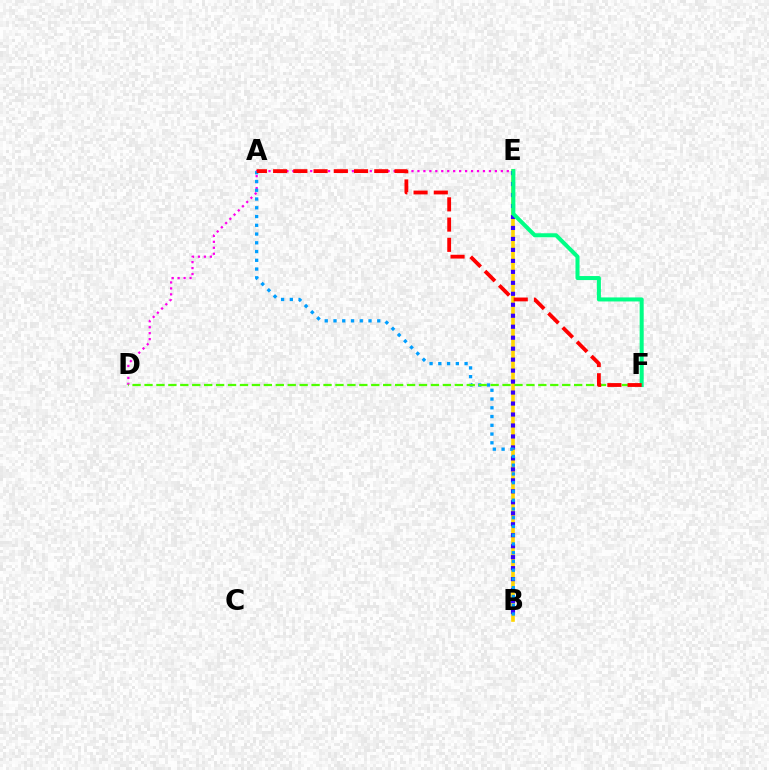{('B', 'E'): [{'color': '#ffd500', 'line_style': 'solid', 'thickness': 2.62}, {'color': '#3700ff', 'line_style': 'dotted', 'thickness': 2.98}], ('D', 'E'): [{'color': '#ff00ed', 'line_style': 'dotted', 'thickness': 1.62}], ('A', 'B'): [{'color': '#009eff', 'line_style': 'dotted', 'thickness': 2.38}], ('D', 'F'): [{'color': '#4fff00', 'line_style': 'dashed', 'thickness': 1.62}], ('E', 'F'): [{'color': '#00ff86', 'line_style': 'solid', 'thickness': 2.9}], ('A', 'F'): [{'color': '#ff0000', 'line_style': 'dashed', 'thickness': 2.75}]}